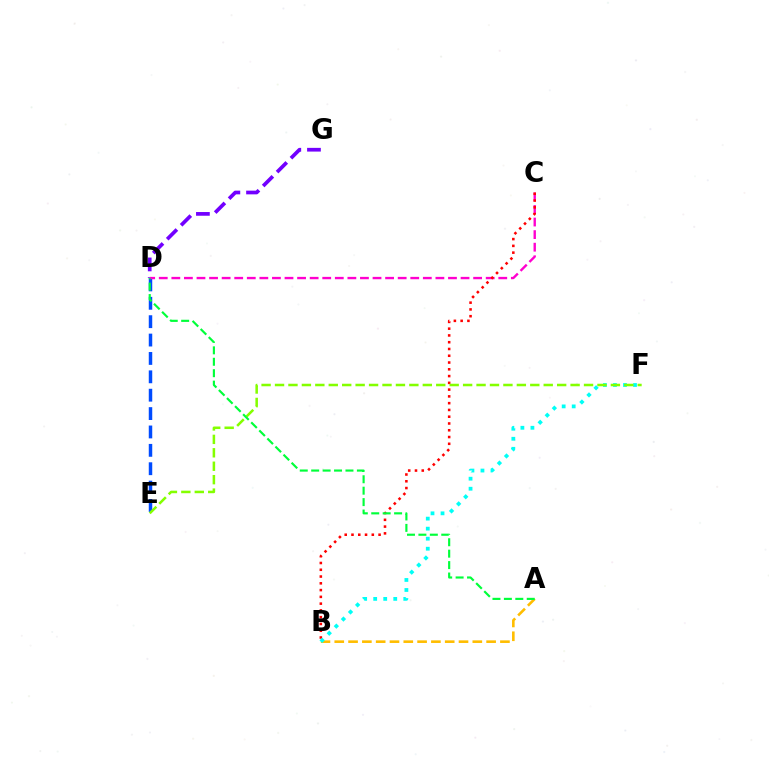{('A', 'B'): [{'color': '#ffbd00', 'line_style': 'dashed', 'thickness': 1.88}], ('D', 'G'): [{'color': '#7200ff', 'line_style': 'dashed', 'thickness': 2.67}], ('D', 'E'): [{'color': '#004bff', 'line_style': 'dashed', 'thickness': 2.5}], ('C', 'D'): [{'color': '#ff00cf', 'line_style': 'dashed', 'thickness': 1.71}], ('B', 'C'): [{'color': '#ff0000', 'line_style': 'dotted', 'thickness': 1.84}], ('B', 'F'): [{'color': '#00fff6', 'line_style': 'dotted', 'thickness': 2.72}], ('E', 'F'): [{'color': '#84ff00', 'line_style': 'dashed', 'thickness': 1.83}], ('A', 'D'): [{'color': '#00ff39', 'line_style': 'dashed', 'thickness': 1.55}]}